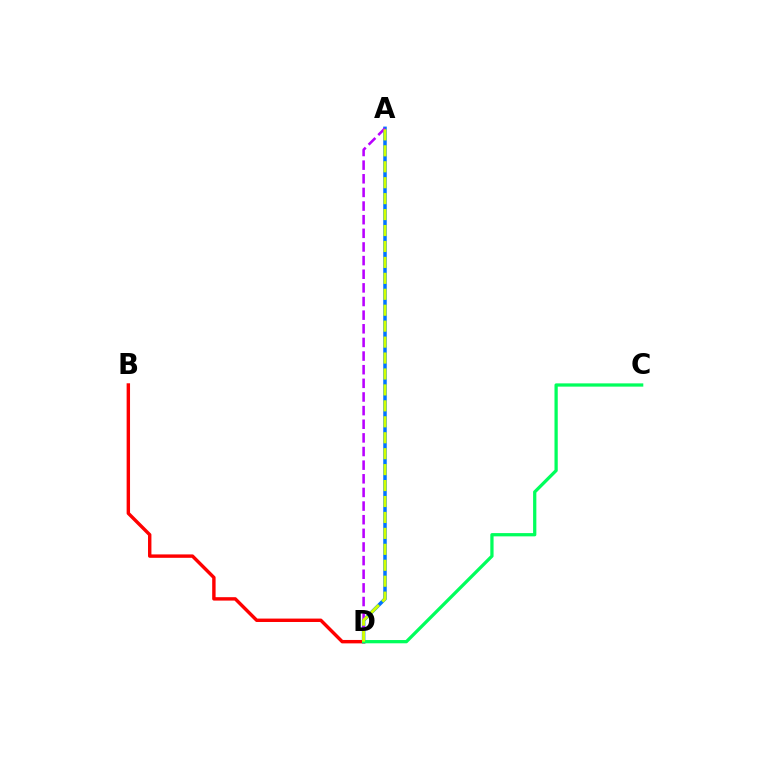{('A', 'D'): [{'color': '#0074ff', 'line_style': 'solid', 'thickness': 2.52}, {'color': '#b900ff', 'line_style': 'dashed', 'thickness': 1.85}, {'color': '#d1ff00', 'line_style': 'dashed', 'thickness': 2.17}], ('B', 'D'): [{'color': '#ff0000', 'line_style': 'solid', 'thickness': 2.46}], ('C', 'D'): [{'color': '#00ff5c', 'line_style': 'solid', 'thickness': 2.35}]}